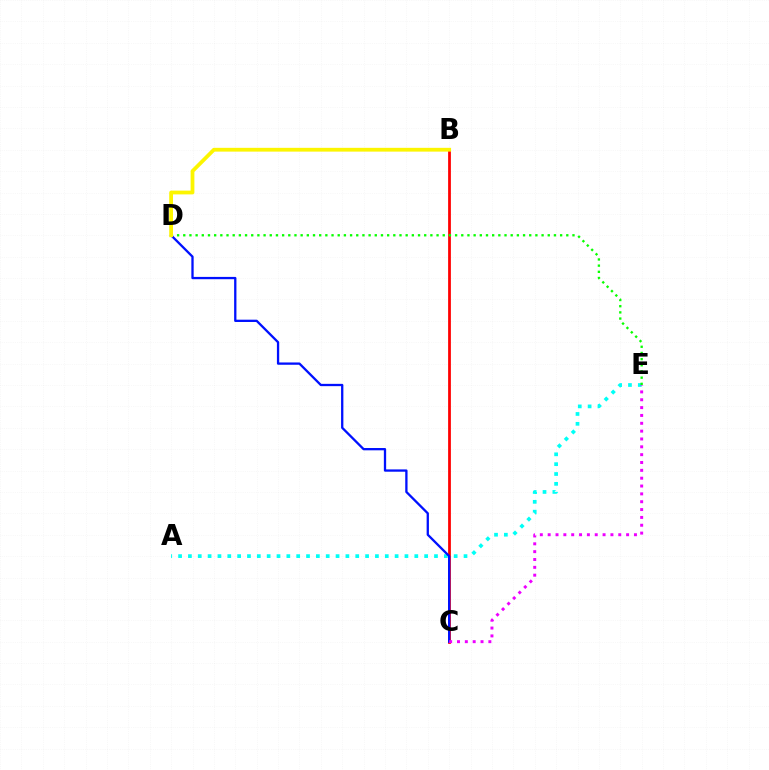{('B', 'C'): [{'color': '#ff0000', 'line_style': 'solid', 'thickness': 1.99}], ('A', 'E'): [{'color': '#00fff6', 'line_style': 'dotted', 'thickness': 2.67}], ('C', 'D'): [{'color': '#0010ff', 'line_style': 'solid', 'thickness': 1.66}], ('D', 'E'): [{'color': '#08ff00', 'line_style': 'dotted', 'thickness': 1.68}], ('C', 'E'): [{'color': '#ee00ff', 'line_style': 'dotted', 'thickness': 2.13}], ('B', 'D'): [{'color': '#fcf500', 'line_style': 'solid', 'thickness': 2.72}]}